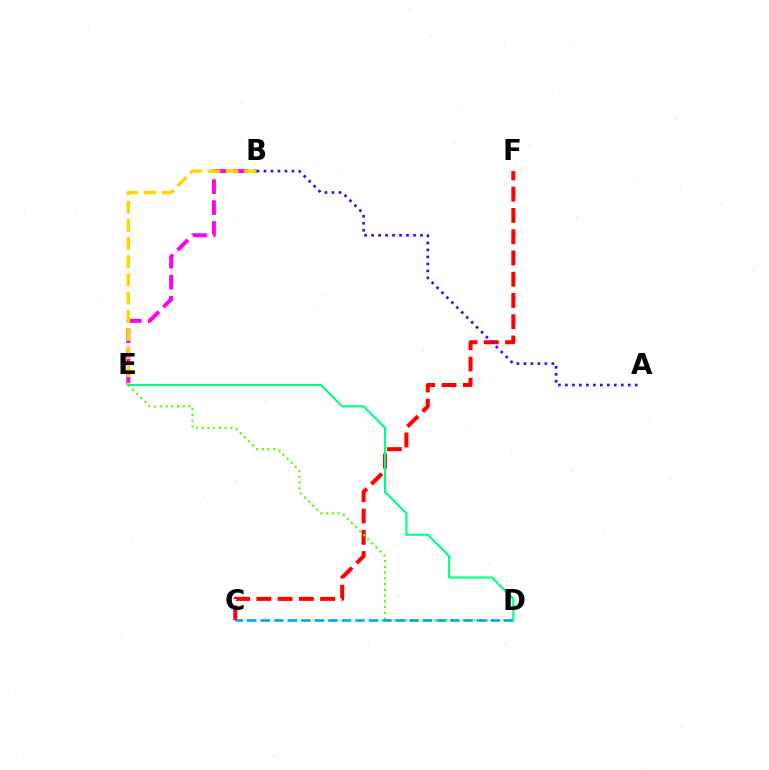{('B', 'E'): [{'color': '#ff00ed', 'line_style': 'dashed', 'thickness': 2.85}, {'color': '#ffd500', 'line_style': 'dashed', 'thickness': 2.47}], ('C', 'F'): [{'color': '#ff0000', 'line_style': 'dashed', 'thickness': 2.89}], ('A', 'B'): [{'color': '#3700ff', 'line_style': 'dotted', 'thickness': 1.9}], ('D', 'E'): [{'color': '#4fff00', 'line_style': 'dotted', 'thickness': 1.56}, {'color': '#00ff86', 'line_style': 'solid', 'thickness': 1.54}], ('C', 'D'): [{'color': '#009eff', 'line_style': 'dashed', 'thickness': 1.84}]}